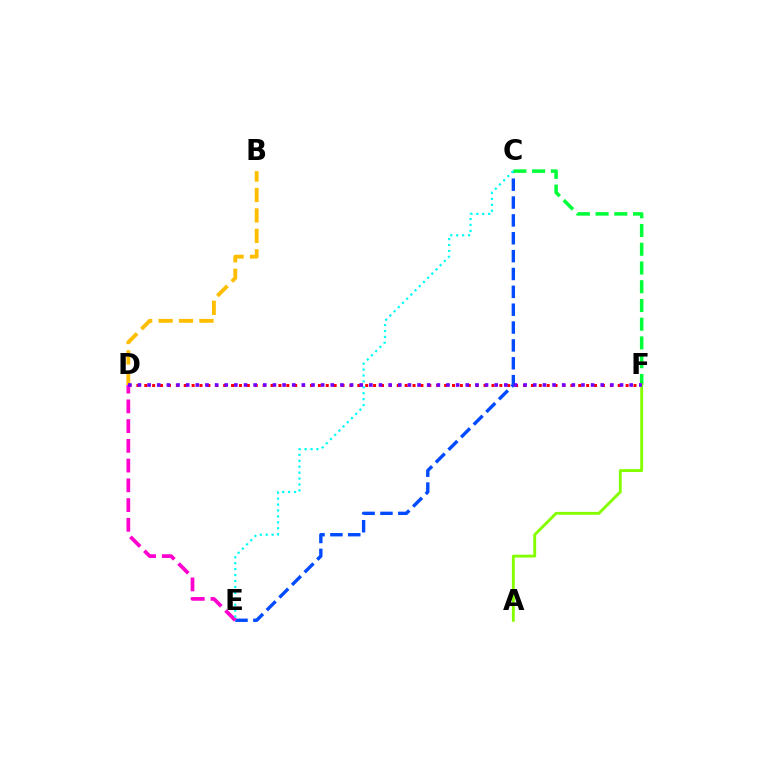{('C', 'E'): [{'color': '#004bff', 'line_style': 'dashed', 'thickness': 2.43}, {'color': '#00fff6', 'line_style': 'dotted', 'thickness': 1.61}], ('C', 'F'): [{'color': '#00ff39', 'line_style': 'dashed', 'thickness': 2.55}], ('D', 'F'): [{'color': '#ff0000', 'line_style': 'dotted', 'thickness': 2.14}, {'color': '#7200ff', 'line_style': 'dotted', 'thickness': 2.62}], ('D', 'E'): [{'color': '#ff00cf', 'line_style': 'dashed', 'thickness': 2.68}], ('A', 'F'): [{'color': '#84ff00', 'line_style': 'solid', 'thickness': 2.07}], ('B', 'D'): [{'color': '#ffbd00', 'line_style': 'dashed', 'thickness': 2.78}]}